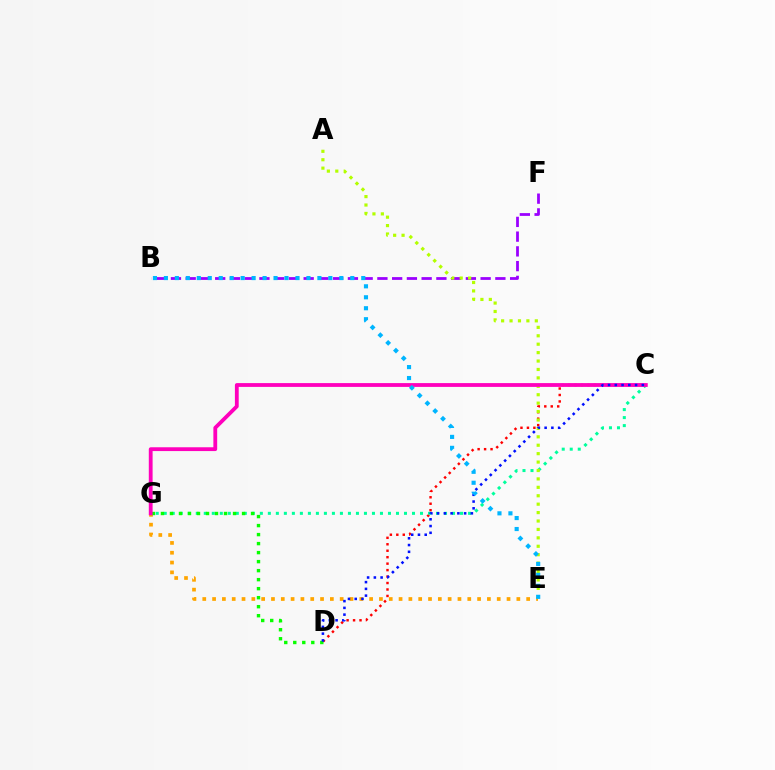{('C', 'D'): [{'color': '#ff0000', 'line_style': 'dotted', 'thickness': 1.75}, {'color': '#0010ff', 'line_style': 'dotted', 'thickness': 1.84}], ('E', 'G'): [{'color': '#ffa500', 'line_style': 'dotted', 'thickness': 2.67}], ('C', 'G'): [{'color': '#00ff9d', 'line_style': 'dotted', 'thickness': 2.18}, {'color': '#ff00bd', 'line_style': 'solid', 'thickness': 2.74}], ('B', 'F'): [{'color': '#9b00ff', 'line_style': 'dashed', 'thickness': 2.0}], ('A', 'E'): [{'color': '#b3ff00', 'line_style': 'dotted', 'thickness': 2.29}], ('D', 'G'): [{'color': '#08ff00', 'line_style': 'dotted', 'thickness': 2.45}], ('B', 'E'): [{'color': '#00b5ff', 'line_style': 'dotted', 'thickness': 2.98}]}